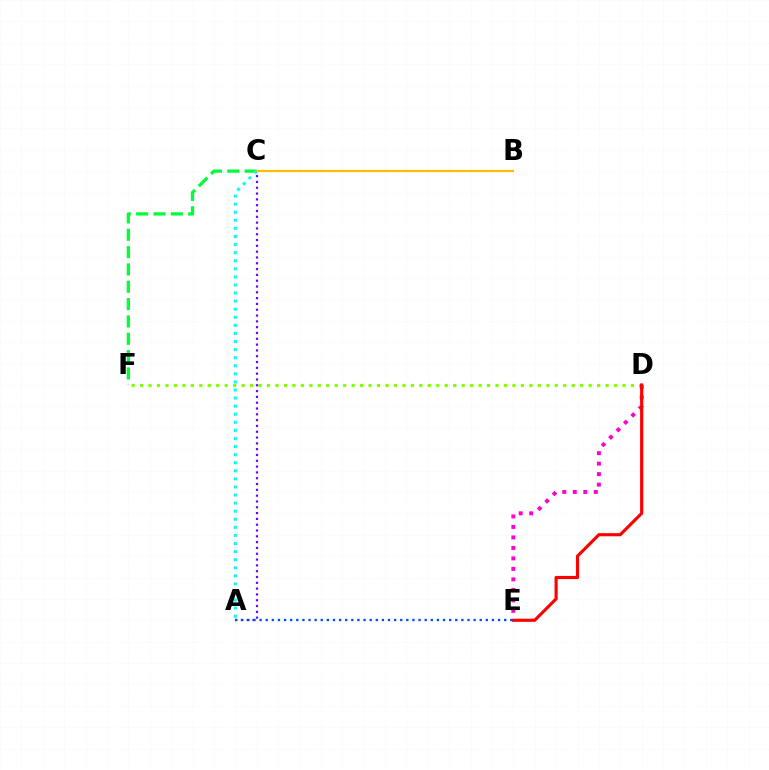{('D', 'F'): [{'color': '#84ff00', 'line_style': 'dotted', 'thickness': 2.3}], ('D', 'E'): [{'color': '#ff00cf', 'line_style': 'dotted', 'thickness': 2.85}, {'color': '#ff0000', 'line_style': 'solid', 'thickness': 2.26}], ('A', 'C'): [{'color': '#7200ff', 'line_style': 'dotted', 'thickness': 1.58}, {'color': '#00fff6', 'line_style': 'dotted', 'thickness': 2.2}], ('C', 'F'): [{'color': '#00ff39', 'line_style': 'dashed', 'thickness': 2.36}], ('B', 'C'): [{'color': '#ffbd00', 'line_style': 'solid', 'thickness': 1.58}], ('A', 'E'): [{'color': '#004bff', 'line_style': 'dotted', 'thickness': 1.66}]}